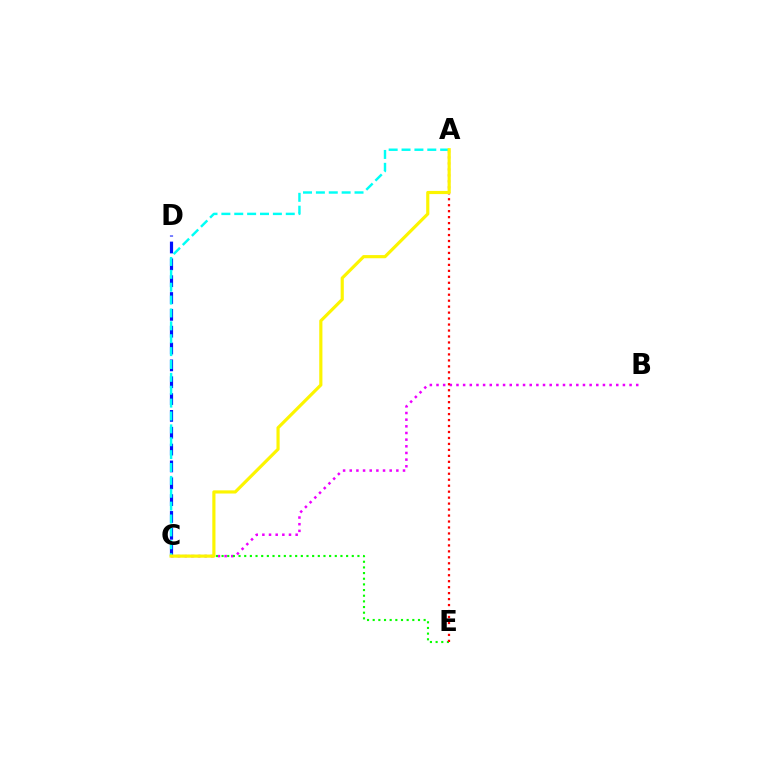{('C', 'D'): [{'color': '#0010ff', 'line_style': 'dashed', 'thickness': 2.29}], ('B', 'C'): [{'color': '#ee00ff', 'line_style': 'dotted', 'thickness': 1.81}], ('C', 'E'): [{'color': '#08ff00', 'line_style': 'dotted', 'thickness': 1.54}], ('A', 'E'): [{'color': '#ff0000', 'line_style': 'dotted', 'thickness': 1.62}], ('A', 'C'): [{'color': '#00fff6', 'line_style': 'dashed', 'thickness': 1.75}, {'color': '#fcf500', 'line_style': 'solid', 'thickness': 2.28}]}